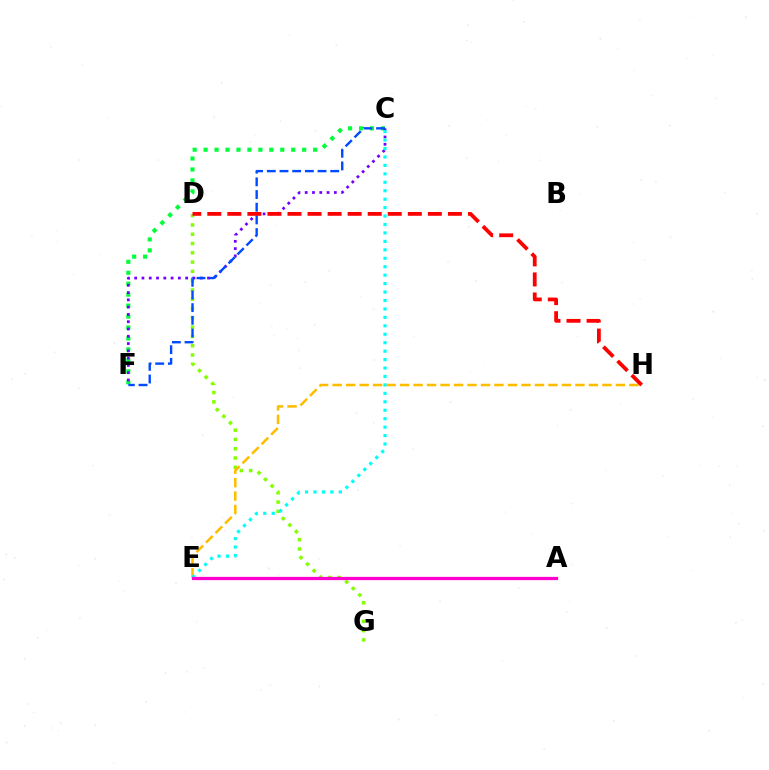{('D', 'G'): [{'color': '#84ff00', 'line_style': 'dotted', 'thickness': 2.52}], ('E', 'H'): [{'color': '#ffbd00', 'line_style': 'dashed', 'thickness': 1.83}], ('C', 'F'): [{'color': '#00ff39', 'line_style': 'dotted', 'thickness': 2.98}, {'color': '#7200ff', 'line_style': 'dotted', 'thickness': 1.98}, {'color': '#004bff', 'line_style': 'dashed', 'thickness': 1.72}], ('C', 'E'): [{'color': '#00fff6', 'line_style': 'dotted', 'thickness': 2.29}], ('D', 'H'): [{'color': '#ff0000', 'line_style': 'dashed', 'thickness': 2.72}], ('A', 'E'): [{'color': '#ff00cf', 'line_style': 'solid', 'thickness': 2.34}]}